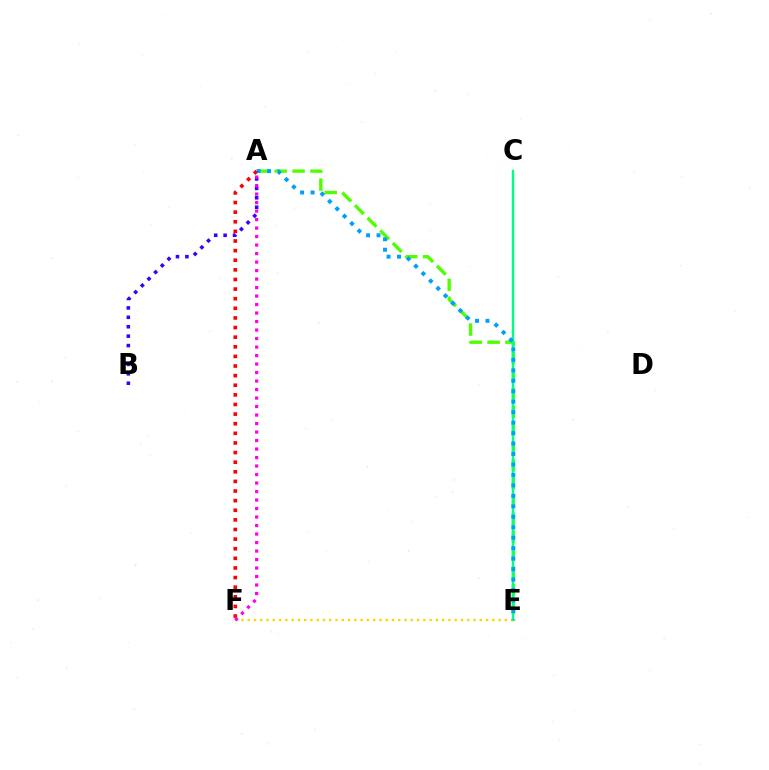{('A', 'E'): [{'color': '#4fff00', 'line_style': 'dashed', 'thickness': 2.42}, {'color': '#009eff', 'line_style': 'dotted', 'thickness': 2.84}], ('C', 'E'): [{'color': '#00ff86', 'line_style': 'solid', 'thickness': 1.74}], ('E', 'F'): [{'color': '#ffd500', 'line_style': 'dotted', 'thickness': 1.7}], ('A', 'B'): [{'color': '#3700ff', 'line_style': 'dotted', 'thickness': 2.56}], ('A', 'F'): [{'color': '#ff0000', 'line_style': 'dotted', 'thickness': 2.61}, {'color': '#ff00ed', 'line_style': 'dotted', 'thickness': 2.31}]}